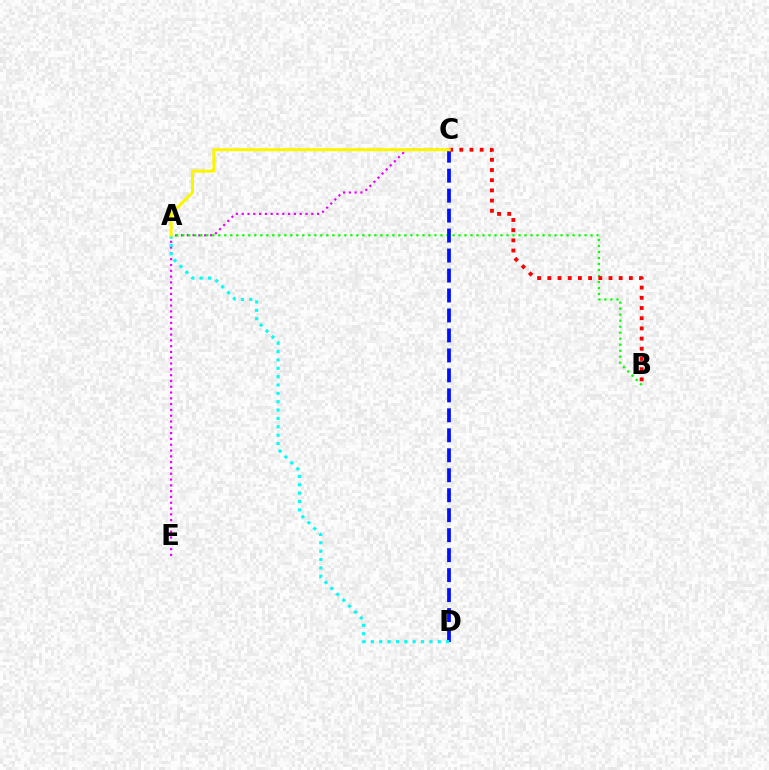{('C', 'E'): [{'color': '#ee00ff', 'line_style': 'dotted', 'thickness': 1.58}], ('A', 'B'): [{'color': '#08ff00', 'line_style': 'dotted', 'thickness': 1.63}], ('C', 'D'): [{'color': '#0010ff', 'line_style': 'dashed', 'thickness': 2.71}], ('B', 'C'): [{'color': '#ff0000', 'line_style': 'dotted', 'thickness': 2.77}], ('A', 'D'): [{'color': '#00fff6', 'line_style': 'dotted', 'thickness': 2.27}], ('A', 'C'): [{'color': '#fcf500', 'line_style': 'solid', 'thickness': 2.21}]}